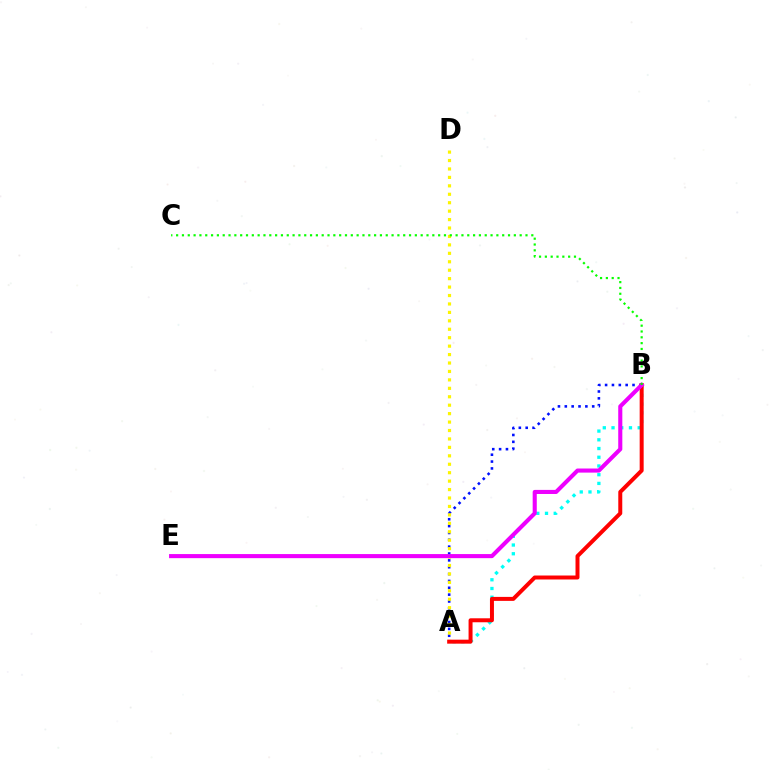{('A', 'B'): [{'color': '#00fff6', 'line_style': 'dotted', 'thickness': 2.37}, {'color': '#0010ff', 'line_style': 'dotted', 'thickness': 1.86}, {'color': '#ff0000', 'line_style': 'solid', 'thickness': 2.86}], ('A', 'D'): [{'color': '#fcf500', 'line_style': 'dotted', 'thickness': 2.29}], ('B', 'E'): [{'color': '#ee00ff', 'line_style': 'solid', 'thickness': 2.94}], ('B', 'C'): [{'color': '#08ff00', 'line_style': 'dotted', 'thickness': 1.58}]}